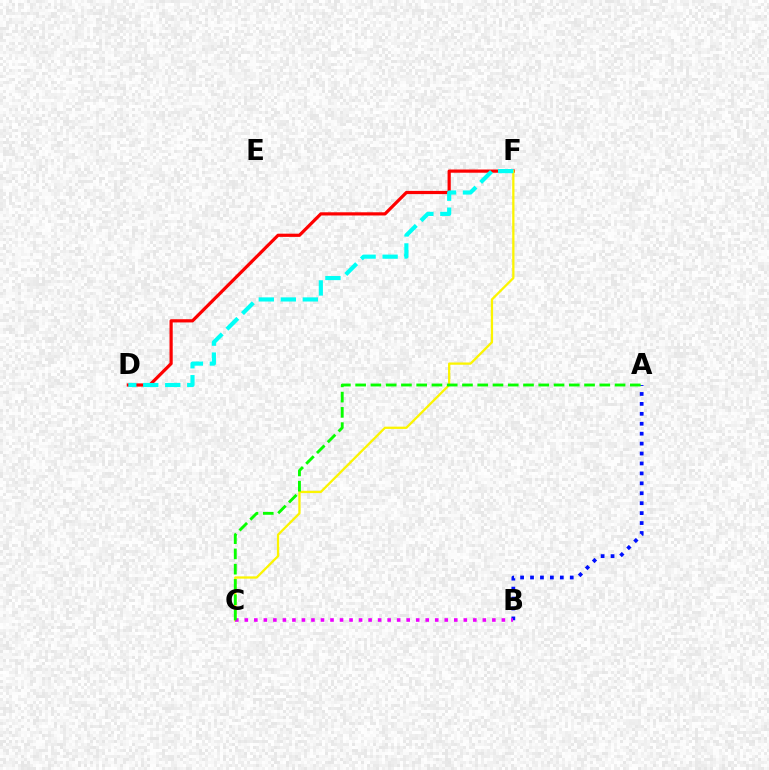{('D', 'F'): [{'color': '#ff0000', 'line_style': 'solid', 'thickness': 2.31}, {'color': '#00fff6', 'line_style': 'dashed', 'thickness': 2.99}], ('A', 'B'): [{'color': '#0010ff', 'line_style': 'dotted', 'thickness': 2.7}], ('C', 'F'): [{'color': '#fcf500', 'line_style': 'solid', 'thickness': 1.64}], ('B', 'C'): [{'color': '#ee00ff', 'line_style': 'dotted', 'thickness': 2.59}], ('A', 'C'): [{'color': '#08ff00', 'line_style': 'dashed', 'thickness': 2.07}]}